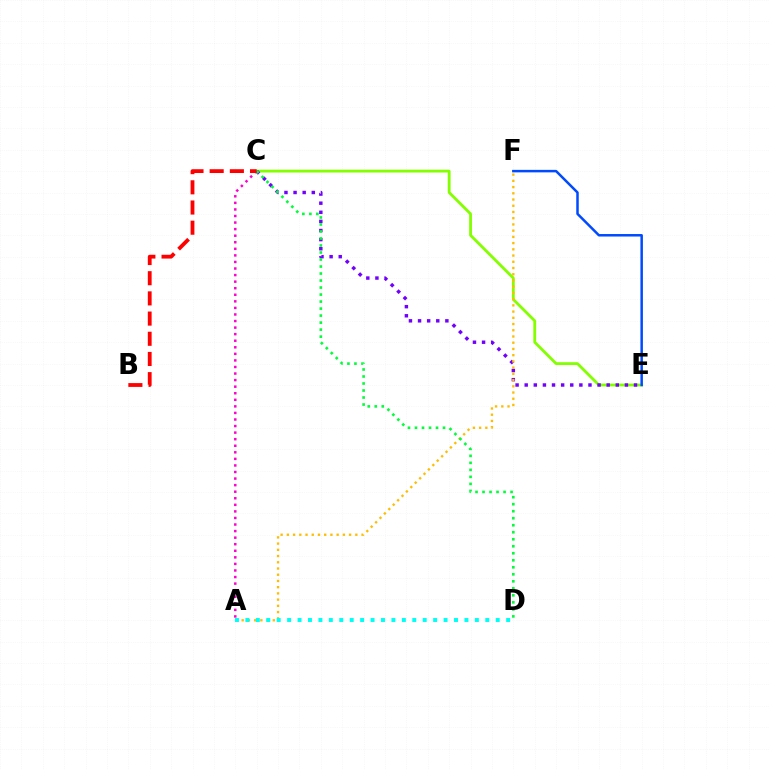{('C', 'E'): [{'color': '#84ff00', 'line_style': 'solid', 'thickness': 2.03}, {'color': '#7200ff', 'line_style': 'dotted', 'thickness': 2.48}], ('A', 'F'): [{'color': '#ffbd00', 'line_style': 'dotted', 'thickness': 1.69}], ('A', 'D'): [{'color': '#00fff6', 'line_style': 'dotted', 'thickness': 2.83}], ('A', 'C'): [{'color': '#ff00cf', 'line_style': 'dotted', 'thickness': 1.78}], ('C', 'D'): [{'color': '#00ff39', 'line_style': 'dotted', 'thickness': 1.9}], ('B', 'C'): [{'color': '#ff0000', 'line_style': 'dashed', 'thickness': 2.74}], ('E', 'F'): [{'color': '#004bff', 'line_style': 'solid', 'thickness': 1.8}]}